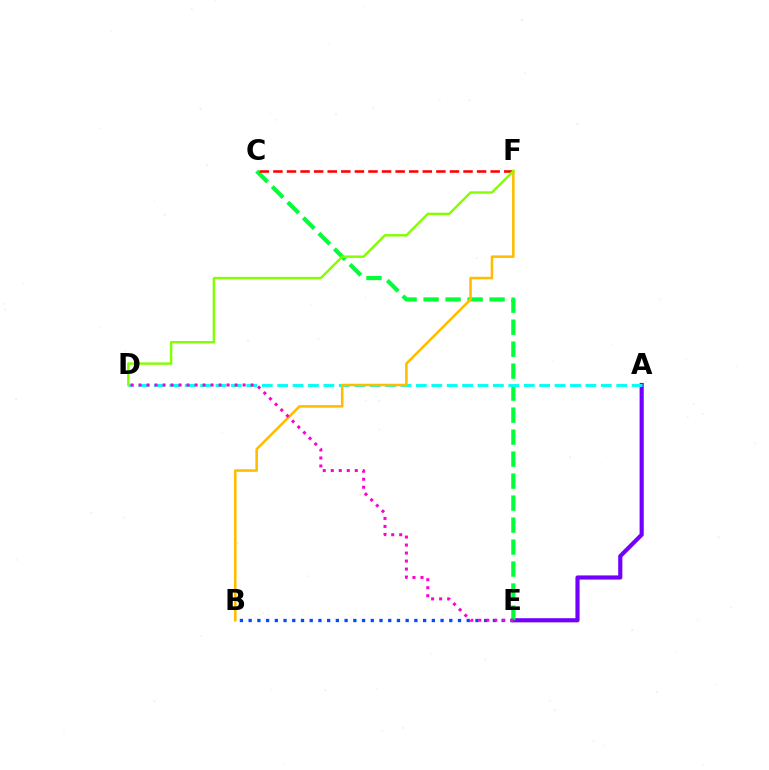{('A', 'E'): [{'color': '#7200ff', 'line_style': 'solid', 'thickness': 2.99}], ('C', 'E'): [{'color': '#00ff39', 'line_style': 'dashed', 'thickness': 2.99}], ('A', 'D'): [{'color': '#00fff6', 'line_style': 'dashed', 'thickness': 2.09}], ('C', 'F'): [{'color': '#ff0000', 'line_style': 'dashed', 'thickness': 1.84}], ('B', 'E'): [{'color': '#004bff', 'line_style': 'dotted', 'thickness': 2.37}], ('B', 'F'): [{'color': '#ffbd00', 'line_style': 'solid', 'thickness': 1.85}], ('D', 'F'): [{'color': '#84ff00', 'line_style': 'solid', 'thickness': 1.74}], ('D', 'E'): [{'color': '#ff00cf', 'line_style': 'dotted', 'thickness': 2.18}]}